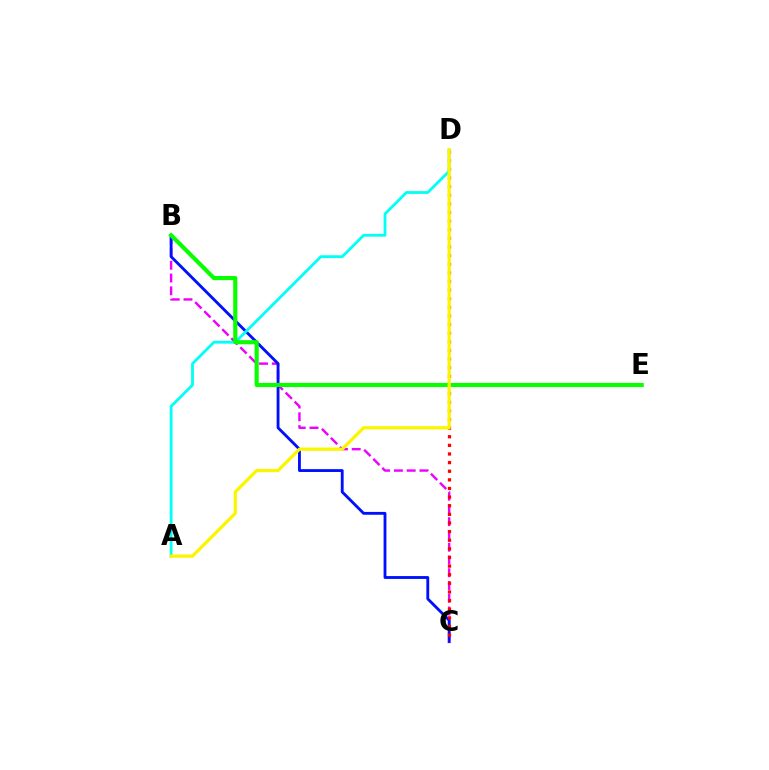{('B', 'C'): [{'color': '#ee00ff', 'line_style': 'dashed', 'thickness': 1.73}, {'color': '#0010ff', 'line_style': 'solid', 'thickness': 2.05}], ('C', 'D'): [{'color': '#ff0000', 'line_style': 'dotted', 'thickness': 2.34}], ('A', 'D'): [{'color': '#00fff6', 'line_style': 'solid', 'thickness': 2.02}, {'color': '#fcf500', 'line_style': 'solid', 'thickness': 2.35}], ('B', 'E'): [{'color': '#08ff00', 'line_style': 'solid', 'thickness': 2.97}]}